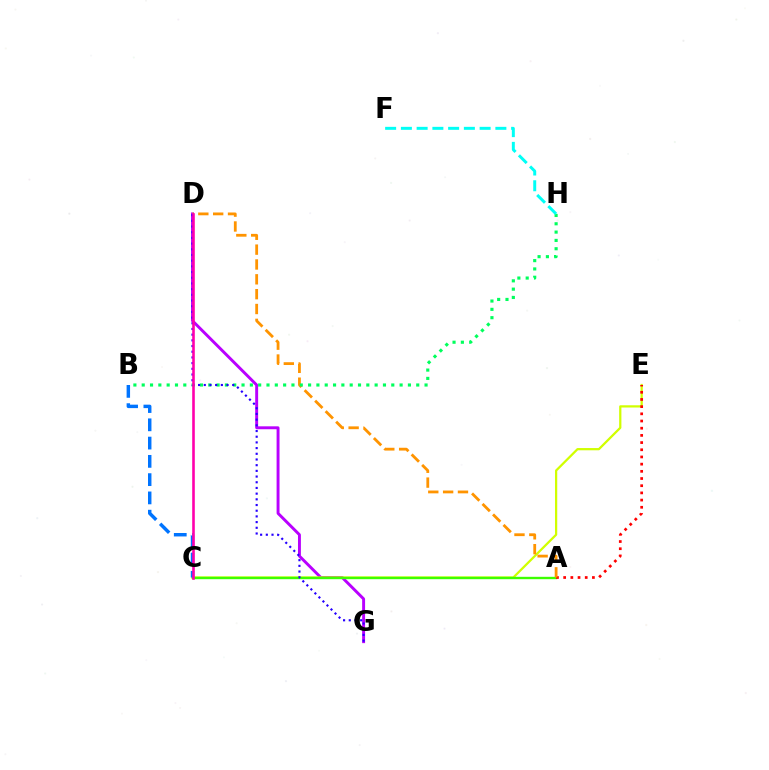{('D', 'G'): [{'color': '#b900ff', 'line_style': 'solid', 'thickness': 2.1}, {'color': '#2500ff', 'line_style': 'dotted', 'thickness': 1.55}], ('C', 'E'): [{'color': '#d1ff00', 'line_style': 'solid', 'thickness': 1.62}], ('A', 'C'): [{'color': '#3dff00', 'line_style': 'solid', 'thickness': 1.71}], ('A', 'E'): [{'color': '#ff0000', 'line_style': 'dotted', 'thickness': 1.95}], ('A', 'D'): [{'color': '#ff9400', 'line_style': 'dashed', 'thickness': 2.02}], ('B', 'H'): [{'color': '#00ff5c', 'line_style': 'dotted', 'thickness': 2.26}], ('B', 'C'): [{'color': '#0074ff', 'line_style': 'dashed', 'thickness': 2.48}], ('C', 'D'): [{'color': '#ff00ac', 'line_style': 'solid', 'thickness': 1.87}], ('F', 'H'): [{'color': '#00fff6', 'line_style': 'dashed', 'thickness': 2.14}]}